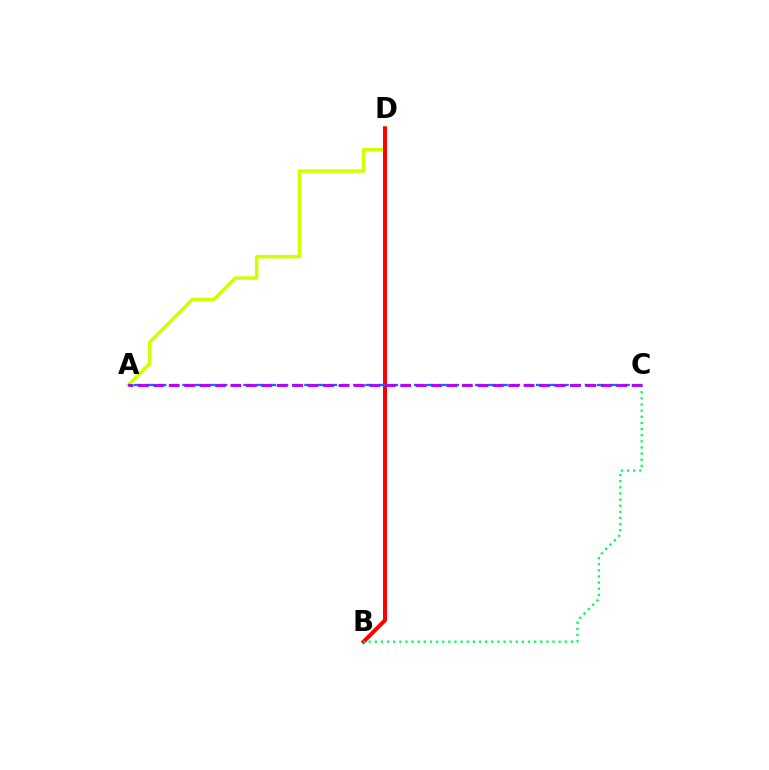{('A', 'D'): [{'color': '#d1ff00', 'line_style': 'solid', 'thickness': 2.5}], ('B', 'D'): [{'color': '#ff0000', 'line_style': 'solid', 'thickness': 2.9}], ('A', 'C'): [{'color': '#0074ff', 'line_style': 'dashed', 'thickness': 1.66}, {'color': '#b900ff', 'line_style': 'dashed', 'thickness': 2.1}], ('B', 'C'): [{'color': '#00ff5c', 'line_style': 'dotted', 'thickness': 1.66}]}